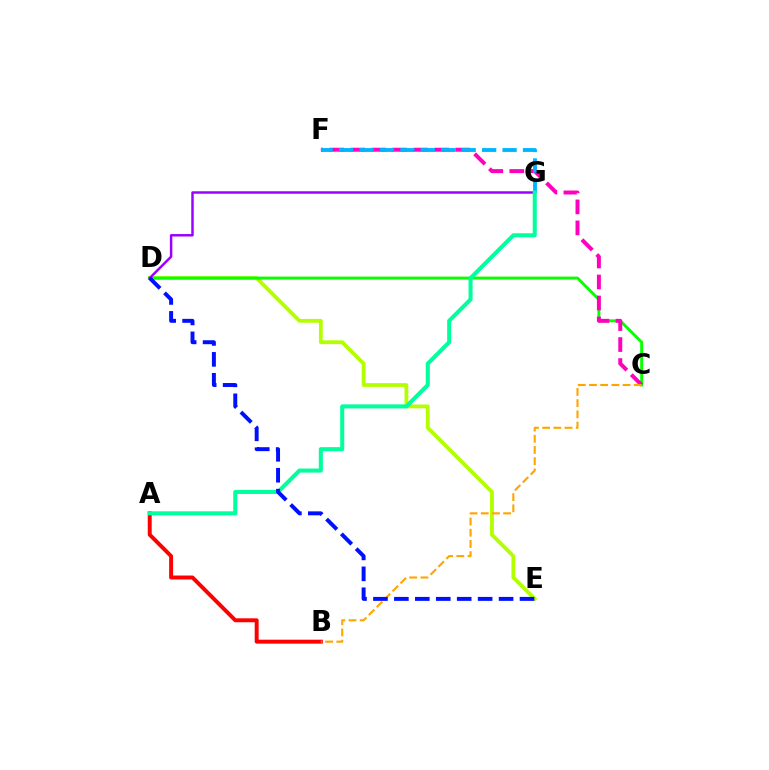{('A', 'B'): [{'color': '#ff0000', 'line_style': 'solid', 'thickness': 2.84}], ('D', 'E'): [{'color': '#b3ff00', 'line_style': 'solid', 'thickness': 2.73}, {'color': '#0010ff', 'line_style': 'dashed', 'thickness': 2.84}], ('C', 'D'): [{'color': '#08ff00', 'line_style': 'solid', 'thickness': 2.11}], ('D', 'G'): [{'color': '#9b00ff', 'line_style': 'solid', 'thickness': 1.77}], ('C', 'F'): [{'color': '#ff00bd', 'line_style': 'dashed', 'thickness': 2.85}], ('F', 'G'): [{'color': '#00b5ff', 'line_style': 'dashed', 'thickness': 2.78}], ('B', 'C'): [{'color': '#ffa500', 'line_style': 'dashed', 'thickness': 1.52}], ('A', 'G'): [{'color': '#00ff9d', 'line_style': 'solid', 'thickness': 2.92}]}